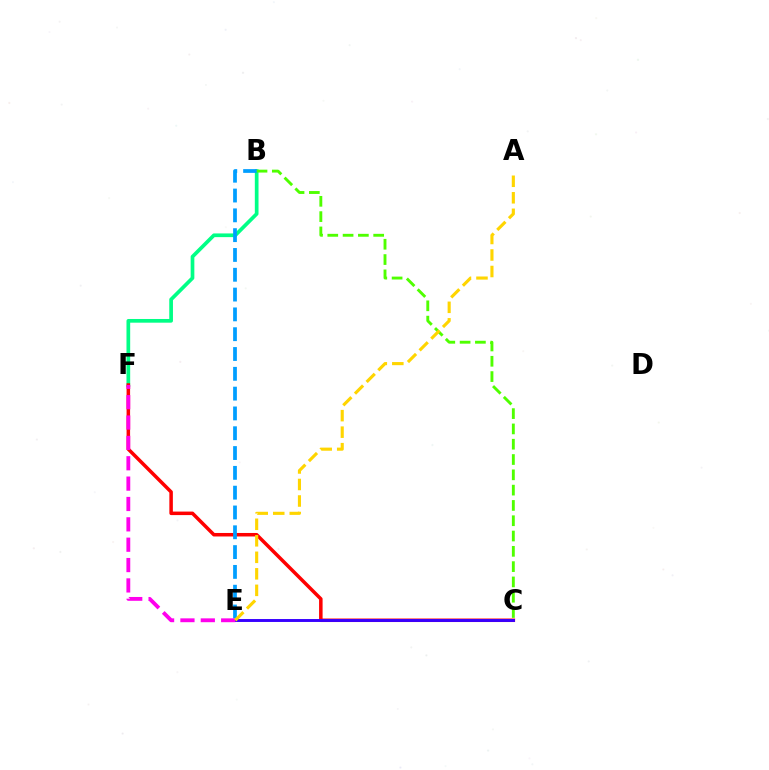{('B', 'F'): [{'color': '#00ff86', 'line_style': 'solid', 'thickness': 2.66}], ('C', 'F'): [{'color': '#ff0000', 'line_style': 'solid', 'thickness': 2.53}], ('B', 'E'): [{'color': '#009eff', 'line_style': 'dashed', 'thickness': 2.69}], ('B', 'C'): [{'color': '#4fff00', 'line_style': 'dashed', 'thickness': 2.08}], ('C', 'E'): [{'color': '#3700ff', 'line_style': 'solid', 'thickness': 2.1}], ('E', 'F'): [{'color': '#ff00ed', 'line_style': 'dashed', 'thickness': 2.77}], ('A', 'E'): [{'color': '#ffd500', 'line_style': 'dashed', 'thickness': 2.24}]}